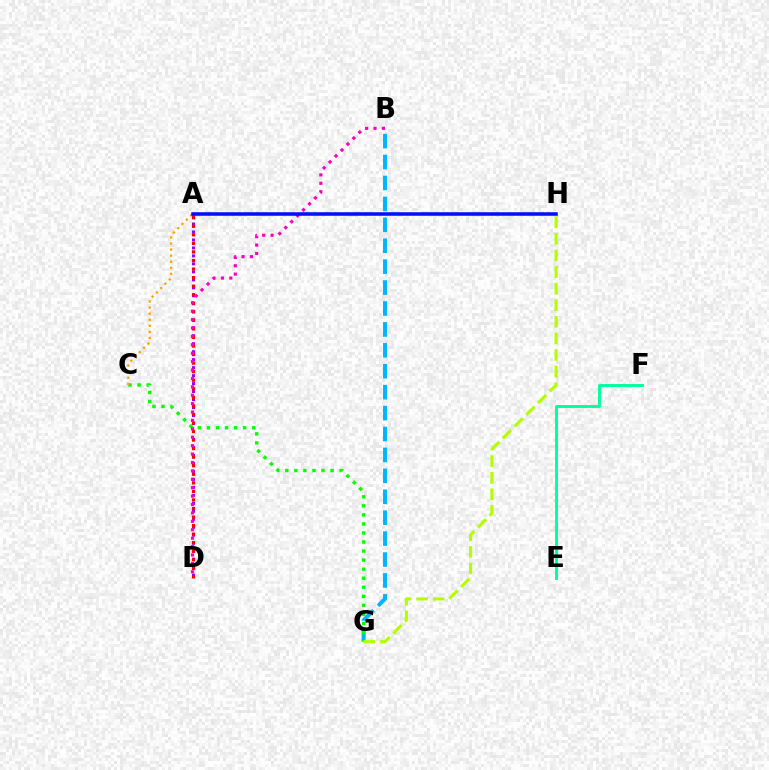{('A', 'D'): [{'color': '#9b00ff', 'line_style': 'dotted', 'thickness': 2.17}, {'color': '#ff0000', 'line_style': 'dotted', 'thickness': 2.32}], ('B', 'G'): [{'color': '#00b5ff', 'line_style': 'dashed', 'thickness': 2.84}], ('C', 'G'): [{'color': '#08ff00', 'line_style': 'dotted', 'thickness': 2.46}], ('A', 'C'): [{'color': '#ffa500', 'line_style': 'dotted', 'thickness': 1.65}], ('E', 'F'): [{'color': '#00ff9d', 'line_style': 'solid', 'thickness': 2.09}], ('G', 'H'): [{'color': '#b3ff00', 'line_style': 'dashed', 'thickness': 2.25}], ('B', 'D'): [{'color': '#ff00bd', 'line_style': 'dotted', 'thickness': 2.28}], ('A', 'H'): [{'color': '#0010ff', 'line_style': 'solid', 'thickness': 2.56}]}